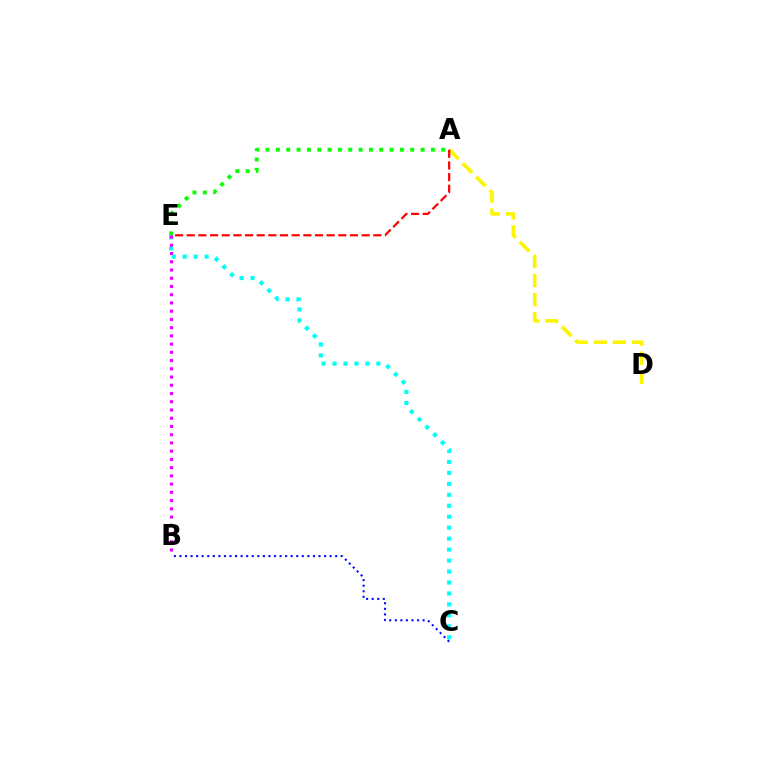{('C', 'E'): [{'color': '#00fff6', 'line_style': 'dotted', 'thickness': 2.98}], ('B', 'C'): [{'color': '#0010ff', 'line_style': 'dotted', 'thickness': 1.51}], ('A', 'D'): [{'color': '#fcf500', 'line_style': 'dashed', 'thickness': 2.6}], ('A', 'E'): [{'color': '#ff0000', 'line_style': 'dashed', 'thickness': 1.58}, {'color': '#08ff00', 'line_style': 'dotted', 'thickness': 2.81}], ('B', 'E'): [{'color': '#ee00ff', 'line_style': 'dotted', 'thickness': 2.24}]}